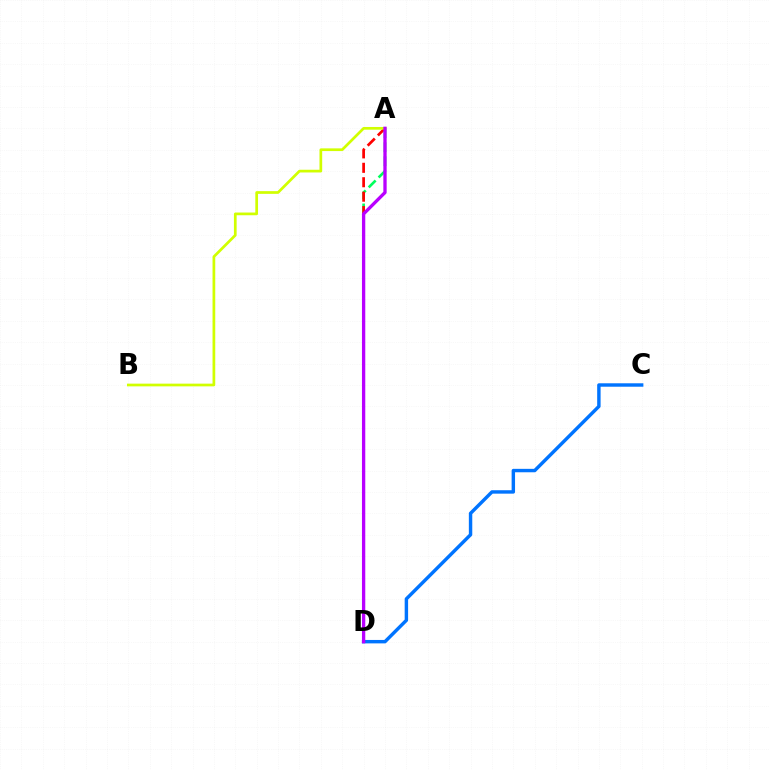{('A', 'D'): [{'color': '#00ff5c', 'line_style': 'dashed', 'thickness': 1.9}, {'color': '#ff0000', 'line_style': 'dashed', 'thickness': 1.96}, {'color': '#b900ff', 'line_style': 'solid', 'thickness': 2.38}], ('C', 'D'): [{'color': '#0074ff', 'line_style': 'solid', 'thickness': 2.47}], ('A', 'B'): [{'color': '#d1ff00', 'line_style': 'solid', 'thickness': 1.95}]}